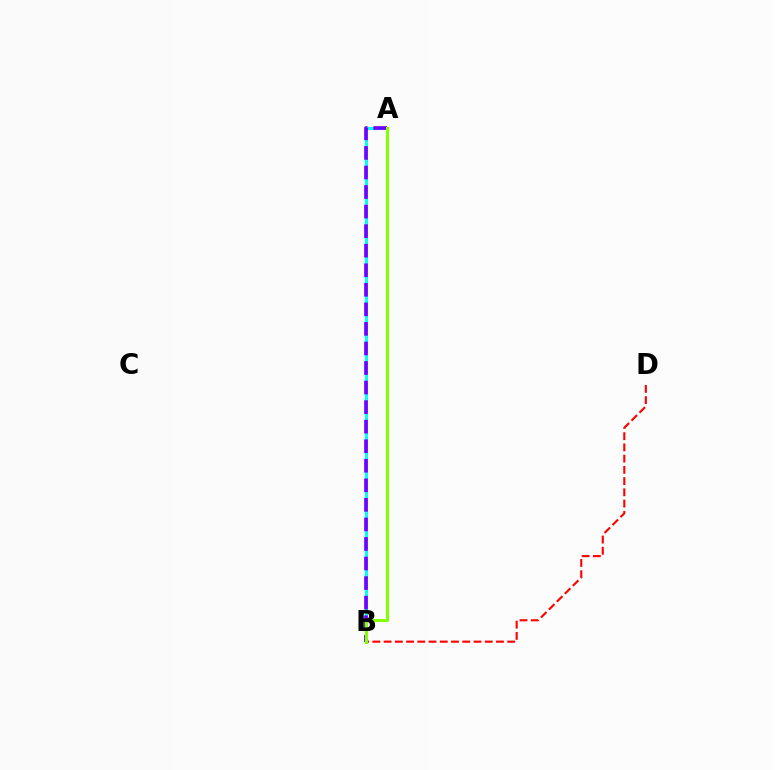{('A', 'B'): [{'color': '#00fff6', 'line_style': 'solid', 'thickness': 2.17}, {'color': '#7200ff', 'line_style': 'dashed', 'thickness': 2.66}, {'color': '#84ff00', 'line_style': 'solid', 'thickness': 2.2}], ('B', 'D'): [{'color': '#ff0000', 'line_style': 'dashed', 'thickness': 1.53}]}